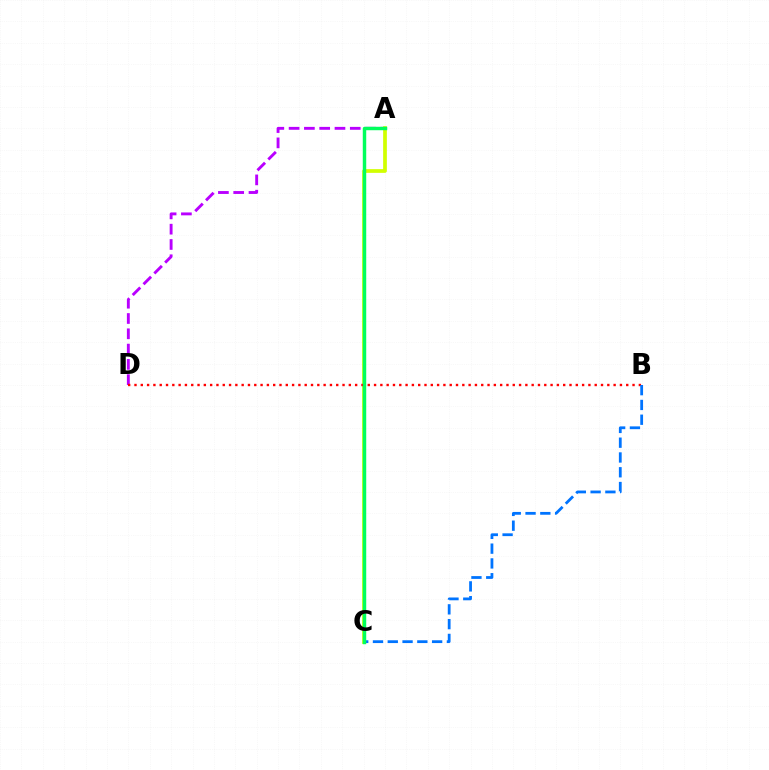{('A', 'D'): [{'color': '#b900ff', 'line_style': 'dashed', 'thickness': 2.08}], ('A', 'C'): [{'color': '#d1ff00', 'line_style': 'solid', 'thickness': 2.68}, {'color': '#00ff5c', 'line_style': 'solid', 'thickness': 2.48}], ('B', 'D'): [{'color': '#ff0000', 'line_style': 'dotted', 'thickness': 1.71}], ('B', 'C'): [{'color': '#0074ff', 'line_style': 'dashed', 'thickness': 2.01}]}